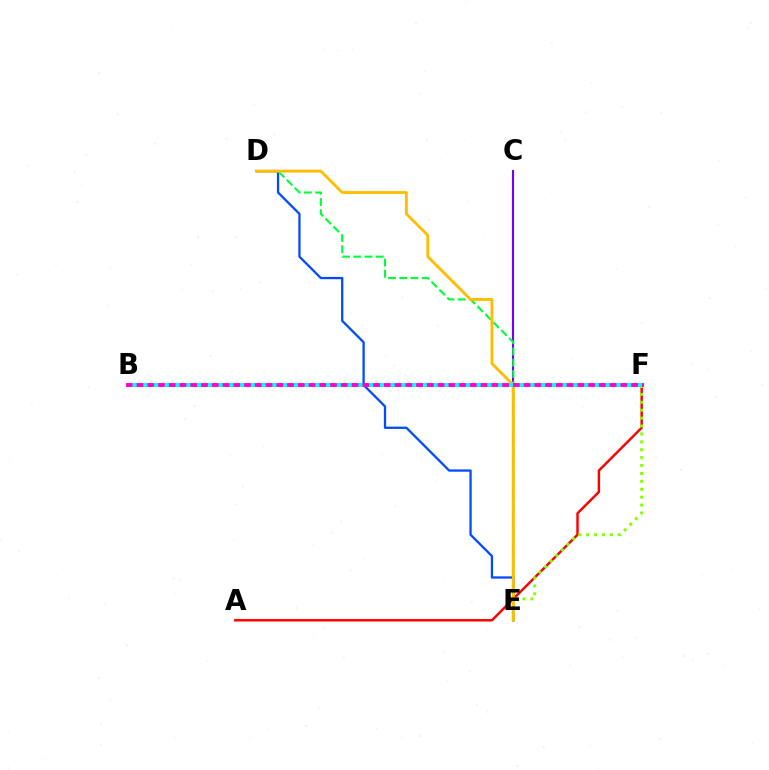{('D', 'E'): [{'color': '#004bff', 'line_style': 'solid', 'thickness': 1.64}, {'color': '#00ff39', 'line_style': 'dashed', 'thickness': 1.53}, {'color': '#ffbd00', 'line_style': 'solid', 'thickness': 2.05}], ('C', 'E'): [{'color': '#7200ff', 'line_style': 'solid', 'thickness': 1.53}], ('A', 'F'): [{'color': '#ff0000', 'line_style': 'solid', 'thickness': 1.76}], ('E', 'F'): [{'color': '#84ff00', 'line_style': 'dotted', 'thickness': 2.15}], ('B', 'F'): [{'color': '#ff00cf', 'line_style': 'solid', 'thickness': 2.8}, {'color': '#00fff6', 'line_style': 'dotted', 'thickness': 2.92}]}